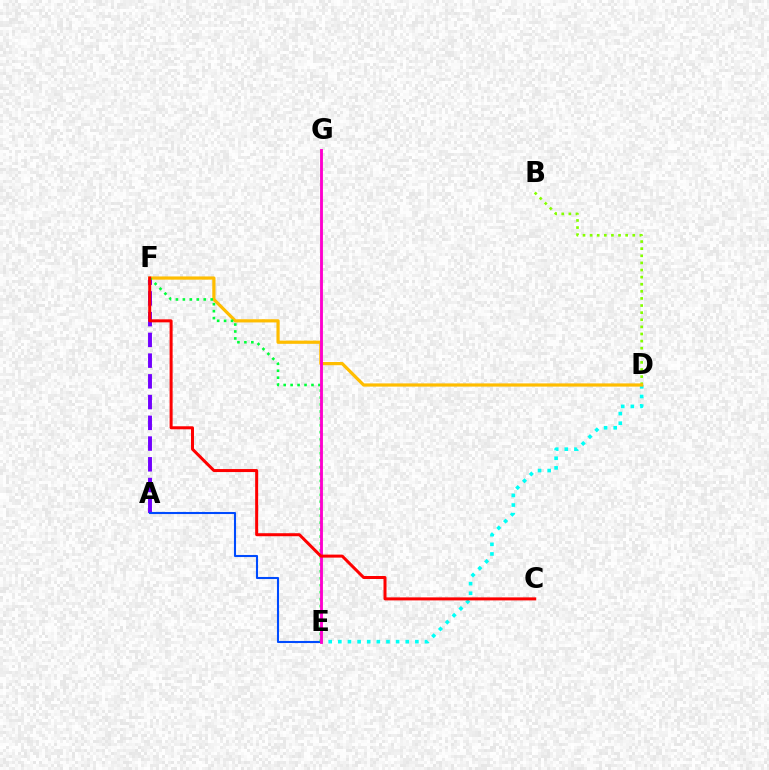{('A', 'F'): [{'color': '#7200ff', 'line_style': 'dashed', 'thickness': 2.82}], ('D', 'E'): [{'color': '#00fff6', 'line_style': 'dotted', 'thickness': 2.62}], ('B', 'D'): [{'color': '#84ff00', 'line_style': 'dotted', 'thickness': 1.93}], ('A', 'E'): [{'color': '#004bff', 'line_style': 'solid', 'thickness': 1.5}], ('D', 'F'): [{'color': '#ffbd00', 'line_style': 'solid', 'thickness': 2.31}], ('E', 'F'): [{'color': '#00ff39', 'line_style': 'dotted', 'thickness': 1.89}], ('E', 'G'): [{'color': '#ff00cf', 'line_style': 'solid', 'thickness': 2.06}], ('C', 'F'): [{'color': '#ff0000', 'line_style': 'solid', 'thickness': 2.17}]}